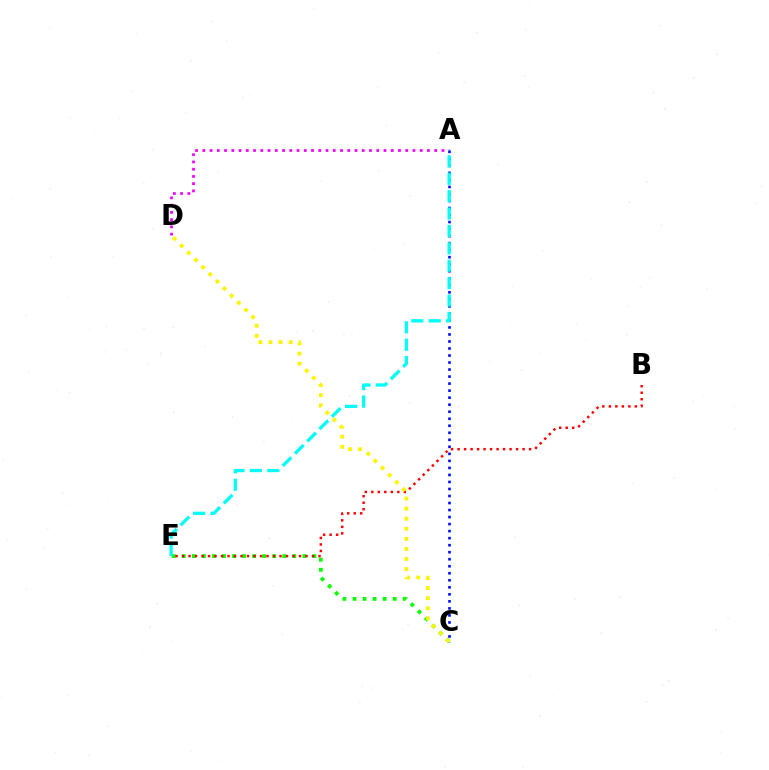{('A', 'D'): [{'color': '#ee00ff', 'line_style': 'dotted', 'thickness': 1.97}], ('A', 'C'): [{'color': '#0010ff', 'line_style': 'dotted', 'thickness': 1.91}], ('C', 'E'): [{'color': '#08ff00', 'line_style': 'dotted', 'thickness': 2.73}], ('A', 'E'): [{'color': '#00fff6', 'line_style': 'dashed', 'thickness': 2.36}], ('B', 'E'): [{'color': '#ff0000', 'line_style': 'dotted', 'thickness': 1.77}], ('C', 'D'): [{'color': '#fcf500', 'line_style': 'dotted', 'thickness': 2.74}]}